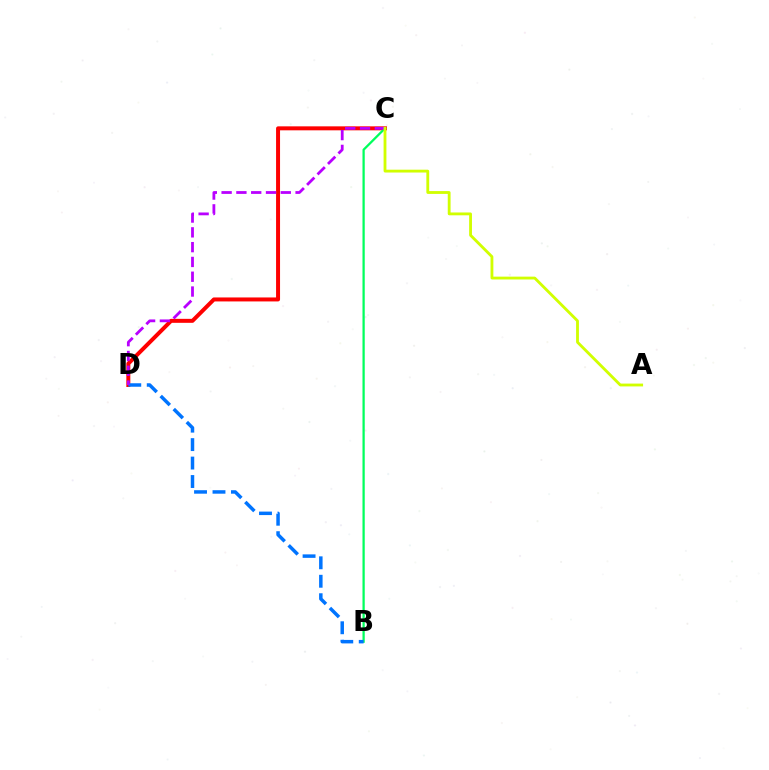{('C', 'D'): [{'color': '#ff0000', 'line_style': 'solid', 'thickness': 2.87}, {'color': '#b900ff', 'line_style': 'dashed', 'thickness': 2.01}], ('B', 'C'): [{'color': '#00ff5c', 'line_style': 'solid', 'thickness': 1.63}], ('B', 'D'): [{'color': '#0074ff', 'line_style': 'dashed', 'thickness': 2.51}], ('A', 'C'): [{'color': '#d1ff00', 'line_style': 'solid', 'thickness': 2.04}]}